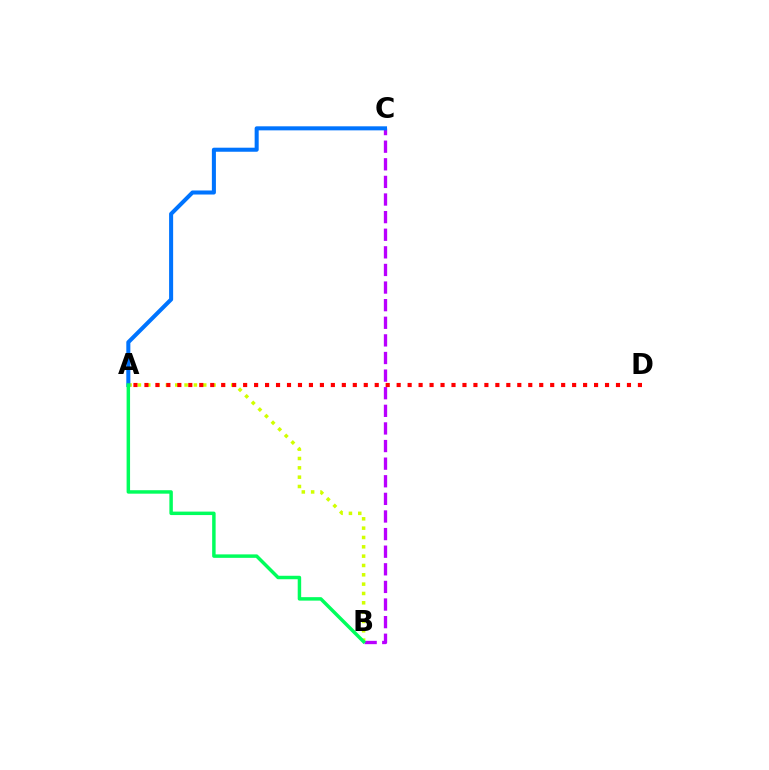{('A', 'B'): [{'color': '#d1ff00', 'line_style': 'dotted', 'thickness': 2.53}, {'color': '#00ff5c', 'line_style': 'solid', 'thickness': 2.5}], ('B', 'C'): [{'color': '#b900ff', 'line_style': 'dashed', 'thickness': 2.39}], ('A', 'C'): [{'color': '#0074ff', 'line_style': 'solid', 'thickness': 2.91}], ('A', 'D'): [{'color': '#ff0000', 'line_style': 'dotted', 'thickness': 2.98}]}